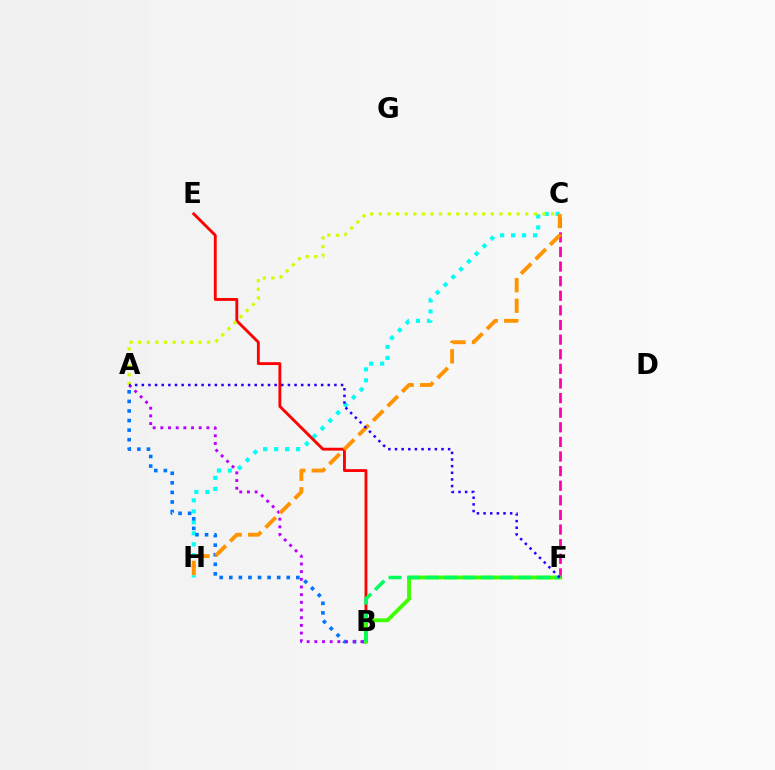{('C', 'H'): [{'color': '#00fff6', 'line_style': 'dotted', 'thickness': 2.99}, {'color': '#ff9400', 'line_style': 'dashed', 'thickness': 2.79}], ('C', 'F'): [{'color': '#ff00ac', 'line_style': 'dashed', 'thickness': 1.98}], ('B', 'E'): [{'color': '#ff0000', 'line_style': 'solid', 'thickness': 2.06}], ('A', 'B'): [{'color': '#0074ff', 'line_style': 'dotted', 'thickness': 2.6}, {'color': '#b900ff', 'line_style': 'dotted', 'thickness': 2.09}], ('B', 'F'): [{'color': '#3dff00', 'line_style': 'solid', 'thickness': 2.77}, {'color': '#00ff5c', 'line_style': 'dashed', 'thickness': 2.52}], ('A', 'C'): [{'color': '#d1ff00', 'line_style': 'dotted', 'thickness': 2.34}], ('A', 'F'): [{'color': '#2500ff', 'line_style': 'dotted', 'thickness': 1.8}]}